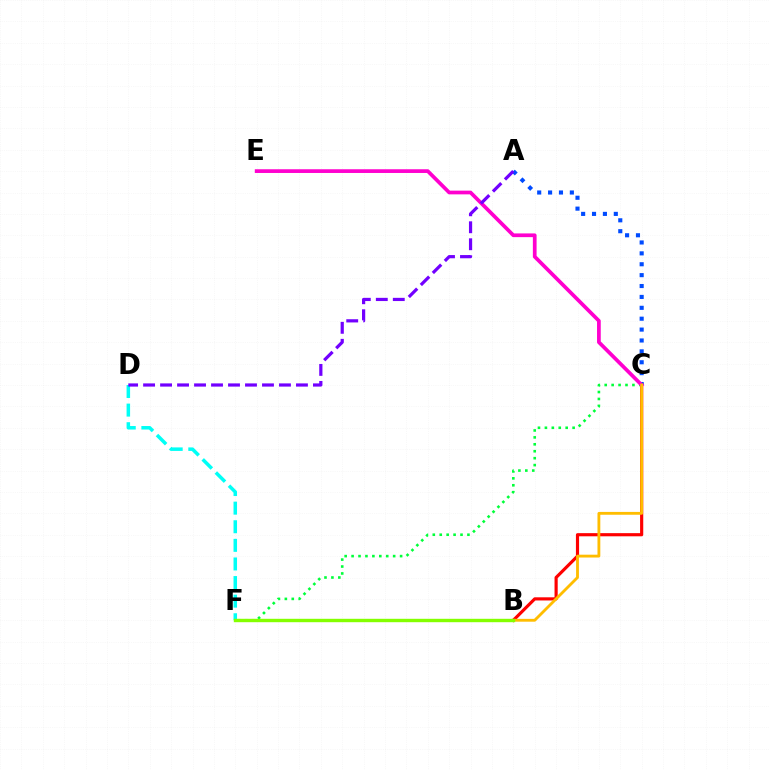{('C', 'F'): [{'color': '#00ff39', 'line_style': 'dotted', 'thickness': 1.88}], ('A', 'C'): [{'color': '#004bff', 'line_style': 'dotted', 'thickness': 2.96}], ('D', 'F'): [{'color': '#00fff6', 'line_style': 'dashed', 'thickness': 2.53}], ('B', 'C'): [{'color': '#ff0000', 'line_style': 'solid', 'thickness': 2.27}, {'color': '#ffbd00', 'line_style': 'solid', 'thickness': 2.04}], ('C', 'E'): [{'color': '#ff00cf', 'line_style': 'solid', 'thickness': 2.68}], ('A', 'D'): [{'color': '#7200ff', 'line_style': 'dashed', 'thickness': 2.31}], ('B', 'F'): [{'color': '#84ff00', 'line_style': 'solid', 'thickness': 2.45}]}